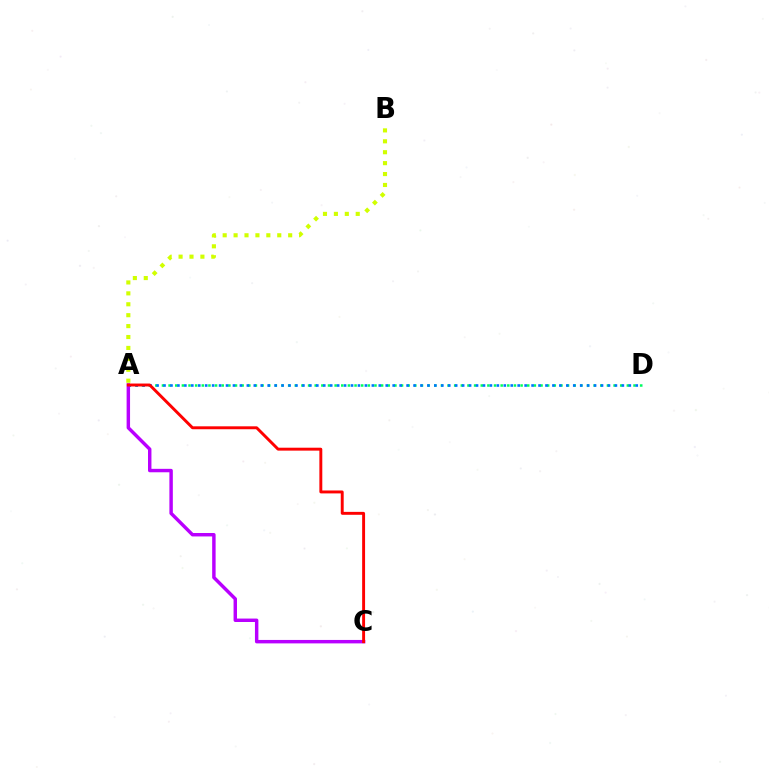{('A', 'D'): [{'color': '#00ff5c', 'line_style': 'dotted', 'thickness': 1.8}, {'color': '#0074ff', 'line_style': 'dotted', 'thickness': 1.89}], ('A', 'C'): [{'color': '#b900ff', 'line_style': 'solid', 'thickness': 2.48}, {'color': '#ff0000', 'line_style': 'solid', 'thickness': 2.1}], ('A', 'B'): [{'color': '#d1ff00', 'line_style': 'dotted', 'thickness': 2.97}]}